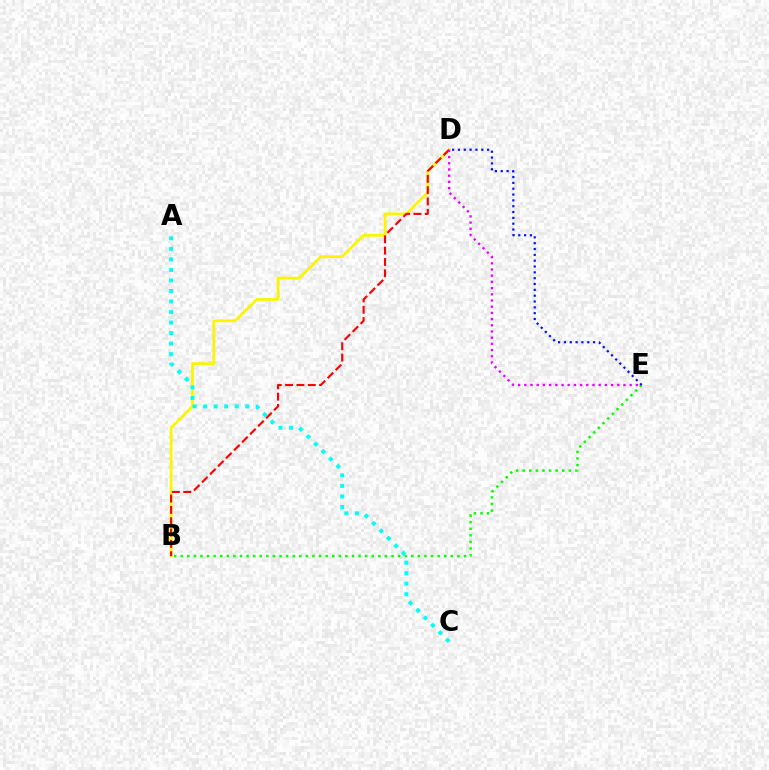{('B', 'E'): [{'color': '#08ff00', 'line_style': 'dotted', 'thickness': 1.79}], ('B', 'D'): [{'color': '#fcf500', 'line_style': 'solid', 'thickness': 1.98}, {'color': '#ff0000', 'line_style': 'dashed', 'thickness': 1.54}], ('A', 'C'): [{'color': '#00fff6', 'line_style': 'dotted', 'thickness': 2.86}], ('D', 'E'): [{'color': '#0010ff', 'line_style': 'dotted', 'thickness': 1.59}, {'color': '#ee00ff', 'line_style': 'dotted', 'thickness': 1.68}]}